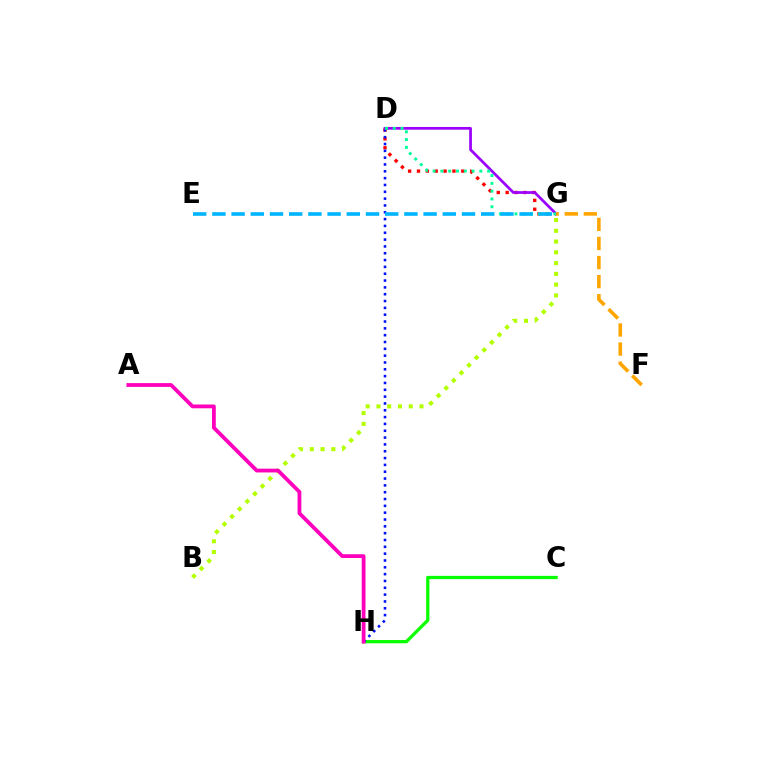{('D', 'G'): [{'color': '#ff0000', 'line_style': 'dotted', 'thickness': 2.41}, {'color': '#9b00ff', 'line_style': 'solid', 'thickness': 1.96}, {'color': '#00ff9d', 'line_style': 'dotted', 'thickness': 2.12}], ('C', 'H'): [{'color': '#08ff00', 'line_style': 'solid', 'thickness': 2.34}], ('D', 'H'): [{'color': '#0010ff', 'line_style': 'dotted', 'thickness': 1.86}], ('B', 'G'): [{'color': '#b3ff00', 'line_style': 'dotted', 'thickness': 2.92}], ('A', 'H'): [{'color': '#ff00bd', 'line_style': 'solid', 'thickness': 2.72}], ('F', 'G'): [{'color': '#ffa500', 'line_style': 'dashed', 'thickness': 2.59}], ('E', 'G'): [{'color': '#00b5ff', 'line_style': 'dashed', 'thickness': 2.61}]}